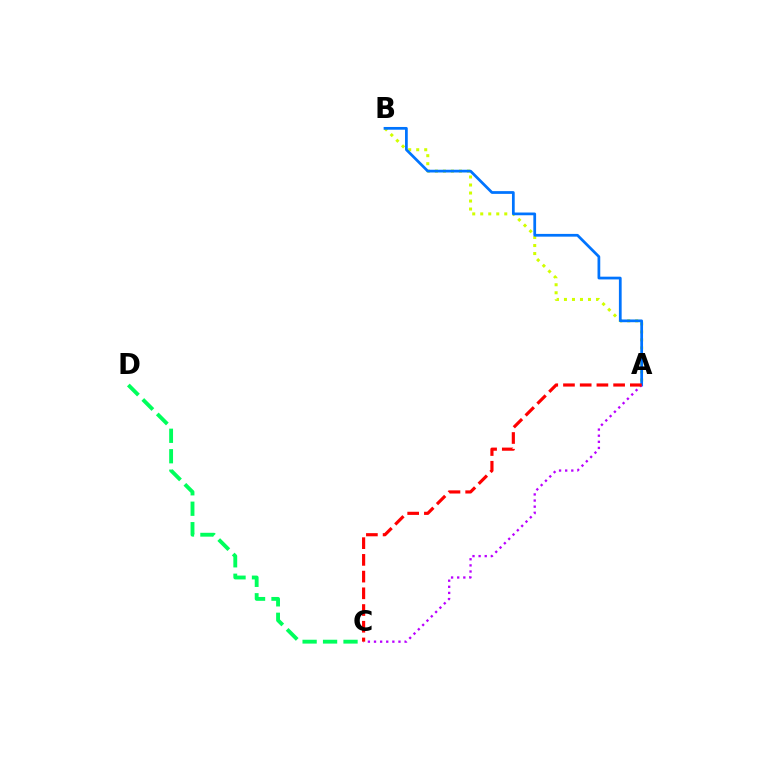{('A', 'B'): [{'color': '#d1ff00', 'line_style': 'dotted', 'thickness': 2.18}, {'color': '#0074ff', 'line_style': 'solid', 'thickness': 1.97}], ('C', 'D'): [{'color': '#00ff5c', 'line_style': 'dashed', 'thickness': 2.78}], ('A', 'C'): [{'color': '#b900ff', 'line_style': 'dotted', 'thickness': 1.66}, {'color': '#ff0000', 'line_style': 'dashed', 'thickness': 2.27}]}